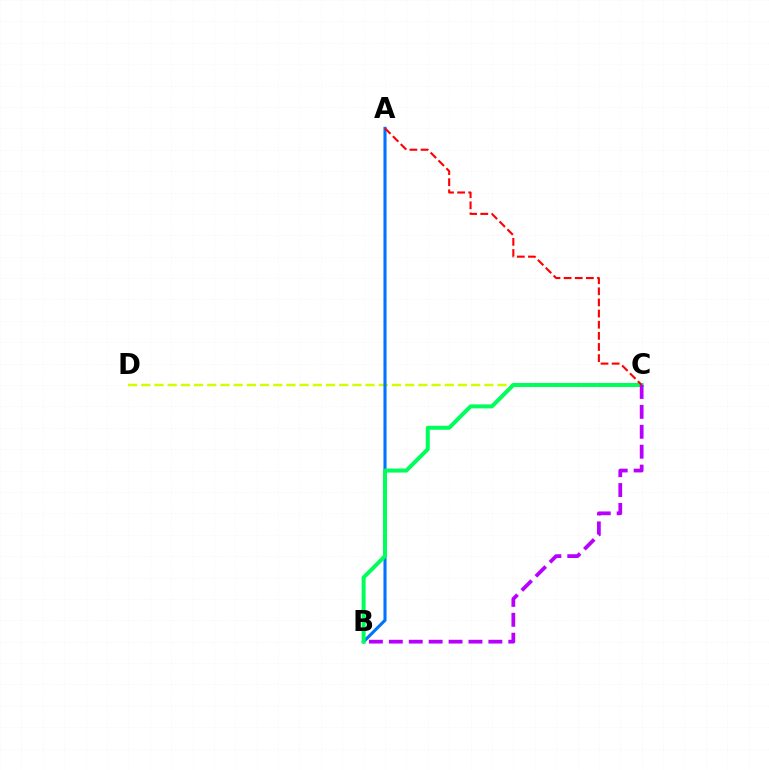{('C', 'D'): [{'color': '#d1ff00', 'line_style': 'dashed', 'thickness': 1.79}], ('A', 'B'): [{'color': '#0074ff', 'line_style': 'solid', 'thickness': 2.23}], ('B', 'C'): [{'color': '#00ff5c', 'line_style': 'solid', 'thickness': 2.89}, {'color': '#b900ff', 'line_style': 'dashed', 'thickness': 2.71}], ('A', 'C'): [{'color': '#ff0000', 'line_style': 'dashed', 'thickness': 1.51}]}